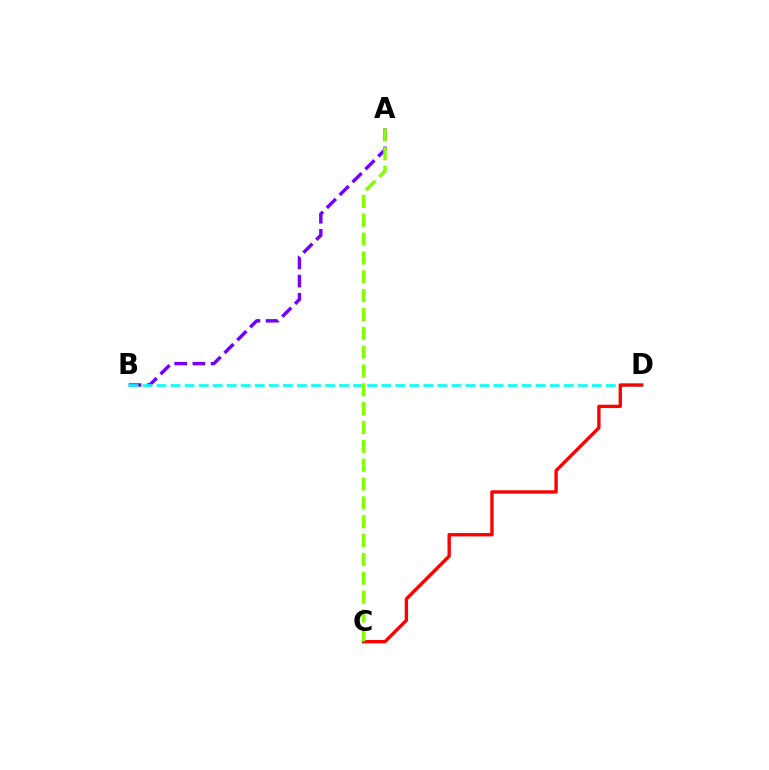{('A', 'B'): [{'color': '#7200ff', 'line_style': 'dashed', 'thickness': 2.47}], ('B', 'D'): [{'color': '#00fff6', 'line_style': 'dashed', 'thickness': 1.91}], ('C', 'D'): [{'color': '#ff0000', 'line_style': 'solid', 'thickness': 2.42}], ('A', 'C'): [{'color': '#84ff00', 'line_style': 'dashed', 'thickness': 2.56}]}